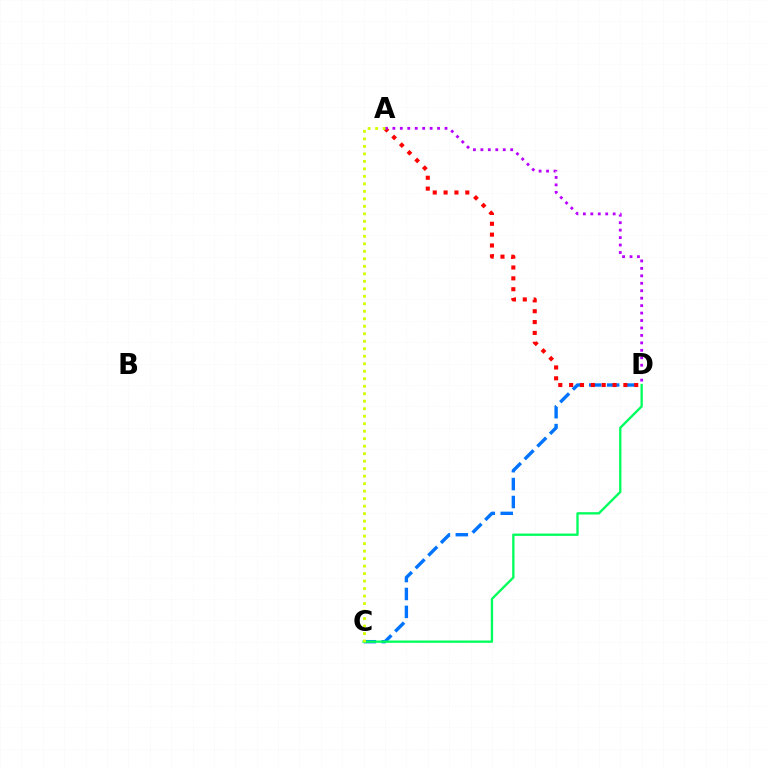{('C', 'D'): [{'color': '#0074ff', 'line_style': 'dashed', 'thickness': 2.43}, {'color': '#00ff5c', 'line_style': 'solid', 'thickness': 1.68}], ('A', 'D'): [{'color': '#ff0000', 'line_style': 'dotted', 'thickness': 2.95}, {'color': '#b900ff', 'line_style': 'dotted', 'thickness': 2.02}], ('A', 'C'): [{'color': '#d1ff00', 'line_style': 'dotted', 'thickness': 2.04}]}